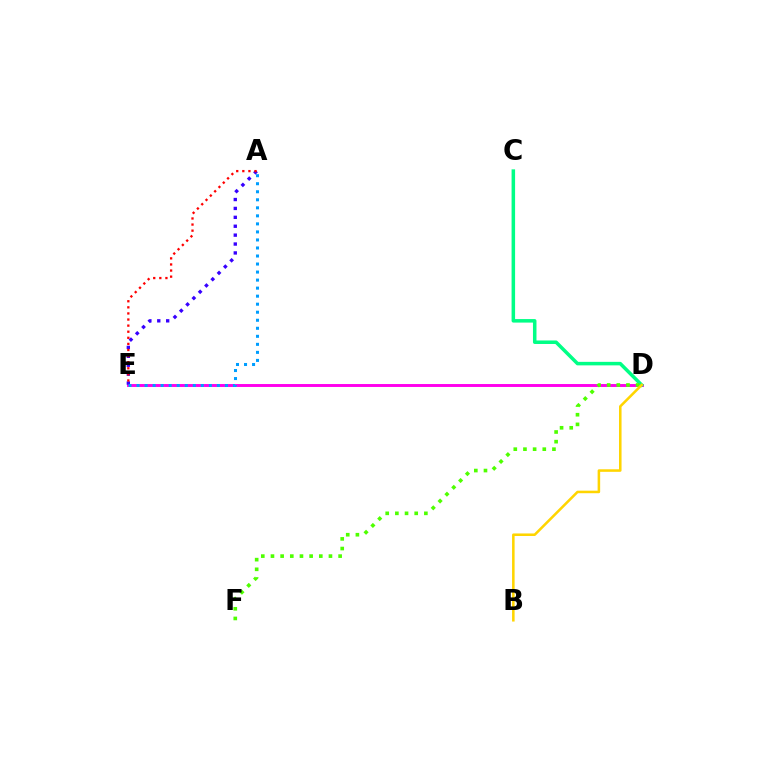{('D', 'E'): [{'color': '#ff00ed', 'line_style': 'solid', 'thickness': 2.11}], ('C', 'D'): [{'color': '#00ff86', 'line_style': 'solid', 'thickness': 2.53}], ('D', 'F'): [{'color': '#4fff00', 'line_style': 'dotted', 'thickness': 2.63}], ('A', 'E'): [{'color': '#3700ff', 'line_style': 'dotted', 'thickness': 2.42}, {'color': '#ff0000', 'line_style': 'dotted', 'thickness': 1.66}, {'color': '#009eff', 'line_style': 'dotted', 'thickness': 2.18}], ('B', 'D'): [{'color': '#ffd500', 'line_style': 'solid', 'thickness': 1.83}]}